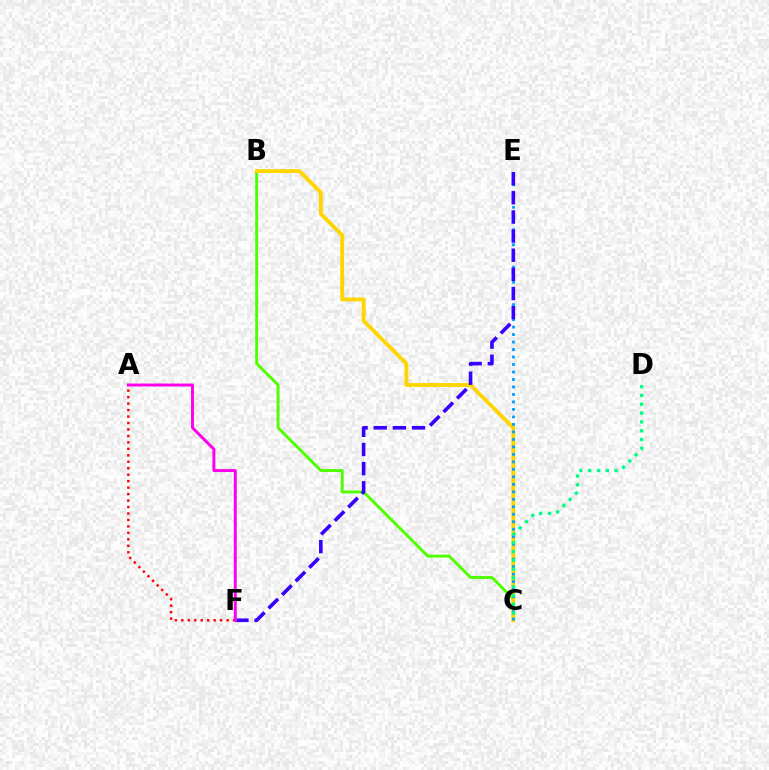{('B', 'C'): [{'color': '#4fff00', 'line_style': 'solid', 'thickness': 2.11}, {'color': '#ffd500', 'line_style': 'solid', 'thickness': 2.77}], ('C', 'E'): [{'color': '#009eff', 'line_style': 'dotted', 'thickness': 2.03}], ('A', 'F'): [{'color': '#ff0000', 'line_style': 'dotted', 'thickness': 1.76}, {'color': '#ff00ed', 'line_style': 'solid', 'thickness': 2.12}], ('C', 'D'): [{'color': '#00ff86', 'line_style': 'dotted', 'thickness': 2.39}], ('E', 'F'): [{'color': '#3700ff', 'line_style': 'dashed', 'thickness': 2.6}]}